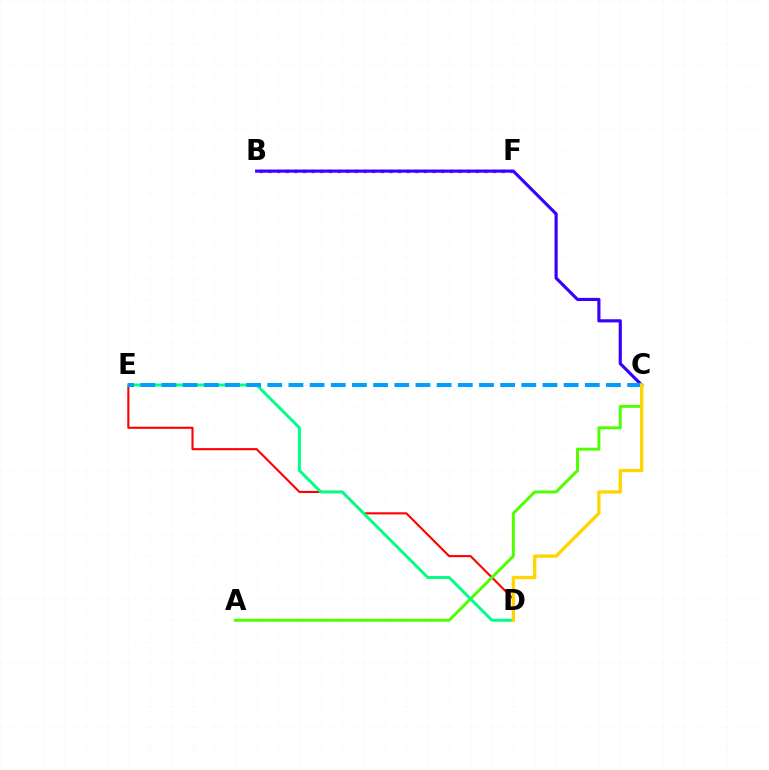{('B', 'F'): [{'color': '#ff00ed', 'line_style': 'dotted', 'thickness': 2.35}], ('D', 'E'): [{'color': '#ff0000', 'line_style': 'solid', 'thickness': 1.51}, {'color': '#00ff86', 'line_style': 'solid', 'thickness': 2.13}], ('B', 'C'): [{'color': '#3700ff', 'line_style': 'solid', 'thickness': 2.27}], ('A', 'C'): [{'color': '#4fff00', 'line_style': 'solid', 'thickness': 2.12}], ('C', 'E'): [{'color': '#009eff', 'line_style': 'dashed', 'thickness': 2.88}], ('C', 'D'): [{'color': '#ffd500', 'line_style': 'solid', 'thickness': 2.37}]}